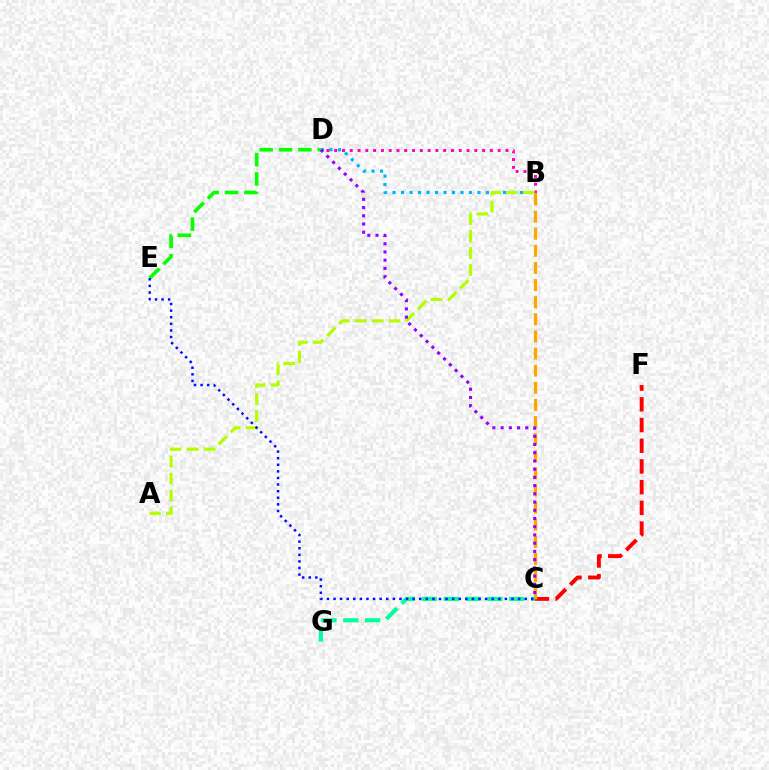{('B', 'D'): [{'color': '#00b5ff', 'line_style': 'dotted', 'thickness': 2.31}, {'color': '#ff00bd', 'line_style': 'dotted', 'thickness': 2.12}], ('C', 'F'): [{'color': '#ff0000', 'line_style': 'dashed', 'thickness': 2.81}], ('B', 'C'): [{'color': '#ffa500', 'line_style': 'dashed', 'thickness': 2.33}], ('D', 'E'): [{'color': '#08ff00', 'line_style': 'dashed', 'thickness': 2.63}], ('C', 'G'): [{'color': '#00ff9d', 'line_style': 'dashed', 'thickness': 2.97}], ('A', 'B'): [{'color': '#b3ff00', 'line_style': 'dashed', 'thickness': 2.3}], ('C', 'E'): [{'color': '#0010ff', 'line_style': 'dotted', 'thickness': 1.79}], ('C', 'D'): [{'color': '#9b00ff', 'line_style': 'dotted', 'thickness': 2.23}]}